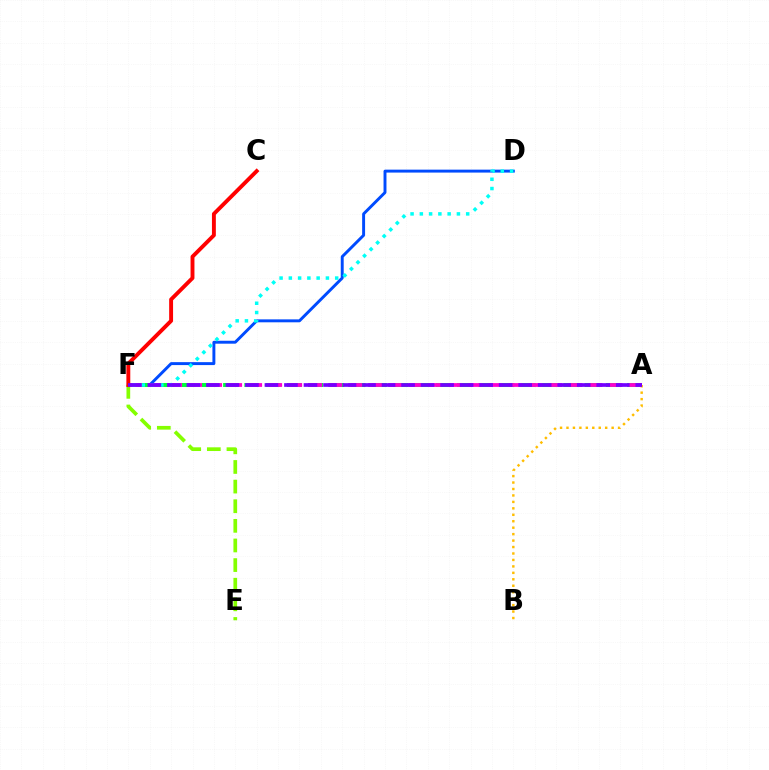{('A', 'B'): [{'color': '#ffbd00', 'line_style': 'dotted', 'thickness': 1.75}], ('D', 'F'): [{'color': '#004bff', 'line_style': 'solid', 'thickness': 2.11}, {'color': '#00fff6', 'line_style': 'dotted', 'thickness': 2.52}], ('A', 'F'): [{'color': '#00ff39', 'line_style': 'dashed', 'thickness': 2.89}, {'color': '#ff00cf', 'line_style': 'dashed', 'thickness': 2.72}, {'color': '#7200ff', 'line_style': 'dashed', 'thickness': 2.65}], ('E', 'F'): [{'color': '#84ff00', 'line_style': 'dashed', 'thickness': 2.67}], ('C', 'F'): [{'color': '#ff0000', 'line_style': 'solid', 'thickness': 2.81}]}